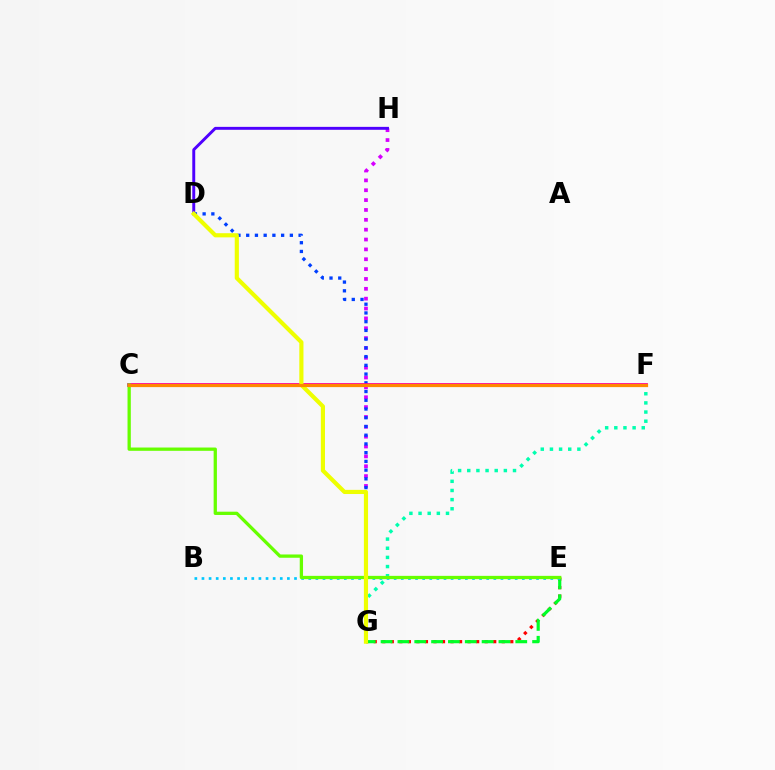{('G', 'H'): [{'color': '#d600ff', 'line_style': 'dotted', 'thickness': 2.68}], ('E', 'G'): [{'color': '#ff0000', 'line_style': 'dotted', 'thickness': 2.32}, {'color': '#00ff27', 'line_style': 'dashed', 'thickness': 2.29}], ('D', 'H'): [{'color': '#4f00ff', 'line_style': 'solid', 'thickness': 2.11}], ('D', 'G'): [{'color': '#003fff', 'line_style': 'dotted', 'thickness': 2.37}, {'color': '#eeff00', 'line_style': 'solid', 'thickness': 2.99}], ('F', 'G'): [{'color': '#00ffaf', 'line_style': 'dotted', 'thickness': 2.49}], ('C', 'F'): [{'color': '#ff00a0', 'line_style': 'solid', 'thickness': 2.74}, {'color': '#ff8800', 'line_style': 'solid', 'thickness': 2.32}], ('B', 'E'): [{'color': '#00c7ff', 'line_style': 'dotted', 'thickness': 1.93}], ('C', 'E'): [{'color': '#66ff00', 'line_style': 'solid', 'thickness': 2.36}]}